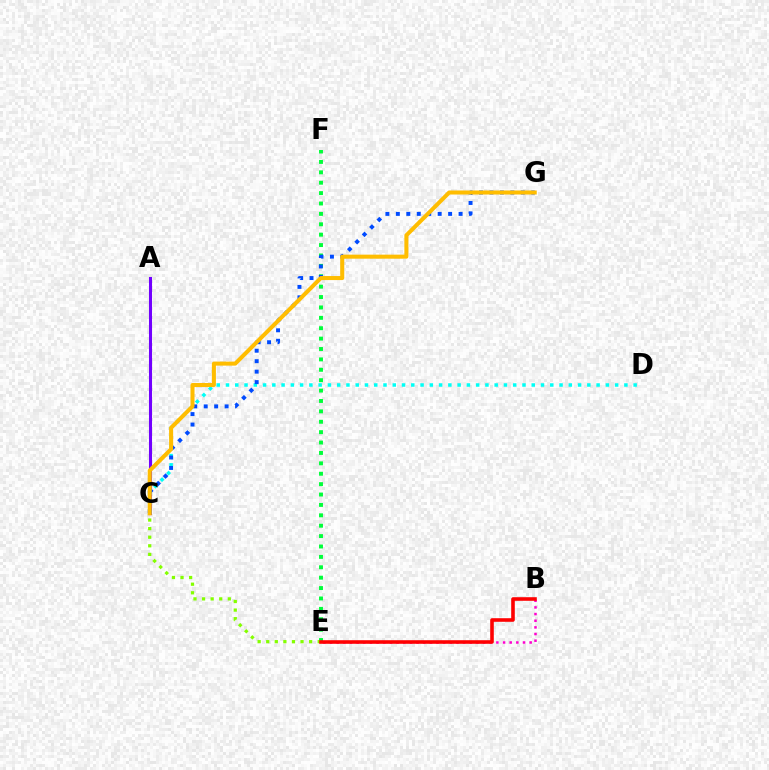{('A', 'C'): [{'color': '#7200ff', 'line_style': 'solid', 'thickness': 2.2}], ('E', 'F'): [{'color': '#00ff39', 'line_style': 'dotted', 'thickness': 2.82}], ('C', 'D'): [{'color': '#00fff6', 'line_style': 'dotted', 'thickness': 2.52}], ('C', 'G'): [{'color': '#004bff', 'line_style': 'dotted', 'thickness': 2.84}, {'color': '#ffbd00', 'line_style': 'solid', 'thickness': 2.91}], ('C', 'E'): [{'color': '#84ff00', 'line_style': 'dotted', 'thickness': 2.33}], ('B', 'E'): [{'color': '#ff00cf', 'line_style': 'dotted', 'thickness': 1.81}, {'color': '#ff0000', 'line_style': 'solid', 'thickness': 2.58}]}